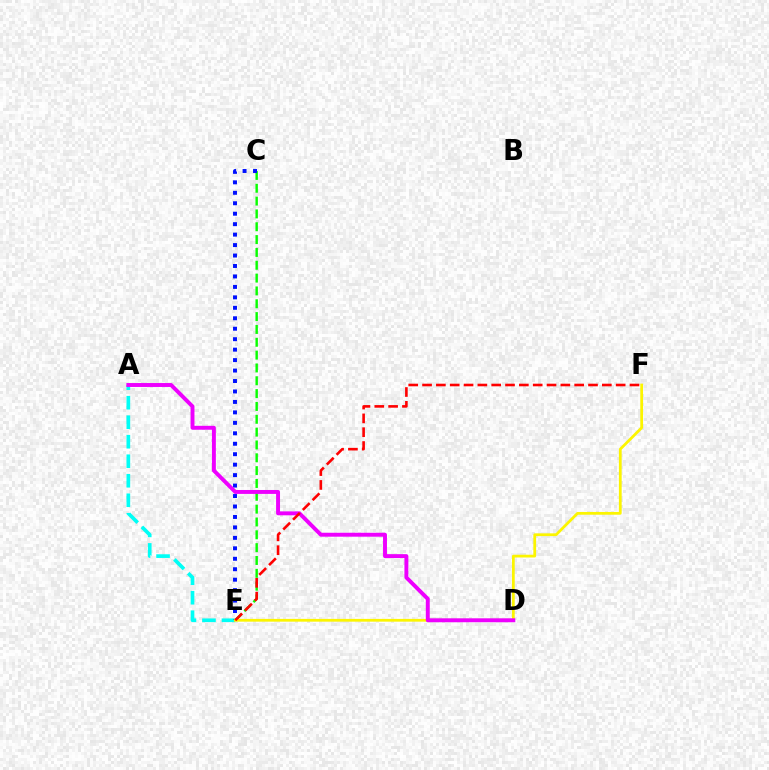{('A', 'E'): [{'color': '#00fff6', 'line_style': 'dashed', 'thickness': 2.65}], ('C', 'E'): [{'color': '#08ff00', 'line_style': 'dashed', 'thickness': 1.74}, {'color': '#0010ff', 'line_style': 'dotted', 'thickness': 2.84}], ('E', 'F'): [{'color': '#fcf500', 'line_style': 'solid', 'thickness': 1.99}, {'color': '#ff0000', 'line_style': 'dashed', 'thickness': 1.88}], ('A', 'D'): [{'color': '#ee00ff', 'line_style': 'solid', 'thickness': 2.83}]}